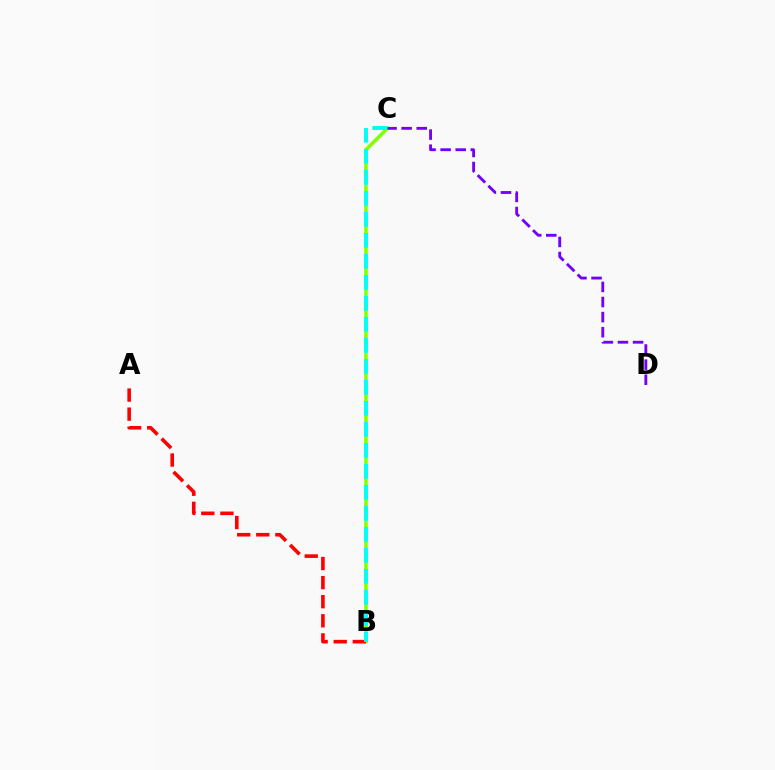{('B', 'C'): [{'color': '#84ff00', 'line_style': 'solid', 'thickness': 2.54}, {'color': '#00fff6', 'line_style': 'dashed', 'thickness': 2.85}], ('A', 'B'): [{'color': '#ff0000', 'line_style': 'dashed', 'thickness': 2.59}], ('C', 'D'): [{'color': '#7200ff', 'line_style': 'dashed', 'thickness': 2.05}]}